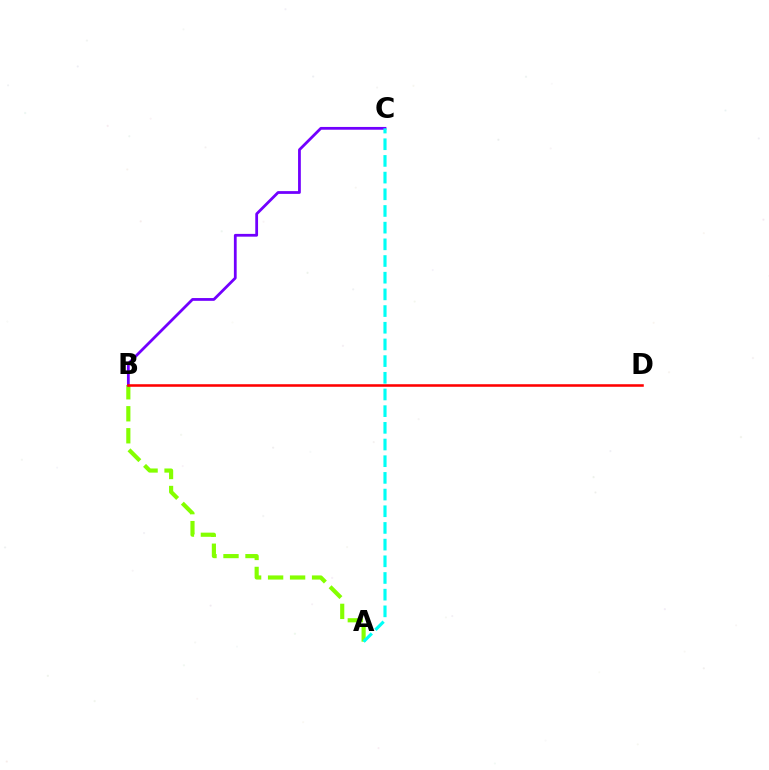{('A', 'B'): [{'color': '#84ff00', 'line_style': 'dashed', 'thickness': 2.99}], ('B', 'C'): [{'color': '#7200ff', 'line_style': 'solid', 'thickness': 2.0}], ('A', 'C'): [{'color': '#00fff6', 'line_style': 'dashed', 'thickness': 2.27}], ('B', 'D'): [{'color': '#ff0000', 'line_style': 'solid', 'thickness': 1.84}]}